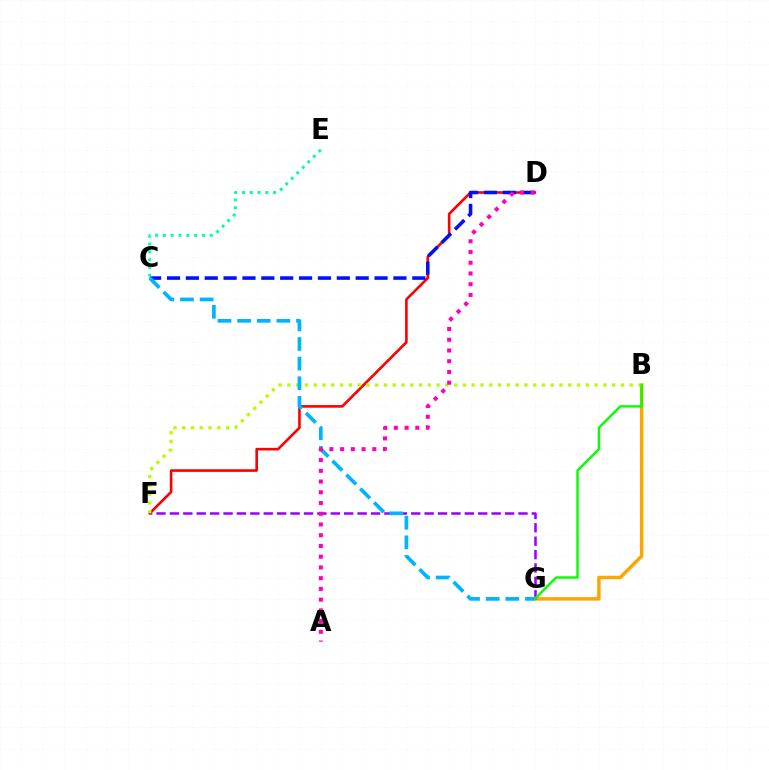{('D', 'F'): [{'color': '#ff0000', 'line_style': 'solid', 'thickness': 1.88}], ('B', 'G'): [{'color': '#ffa500', 'line_style': 'solid', 'thickness': 2.51}, {'color': '#08ff00', 'line_style': 'solid', 'thickness': 1.75}], ('F', 'G'): [{'color': '#9b00ff', 'line_style': 'dashed', 'thickness': 1.82}], ('B', 'F'): [{'color': '#b3ff00', 'line_style': 'dotted', 'thickness': 2.39}], ('C', 'D'): [{'color': '#0010ff', 'line_style': 'dashed', 'thickness': 2.56}], ('C', 'E'): [{'color': '#00ff9d', 'line_style': 'dotted', 'thickness': 2.12}], ('C', 'G'): [{'color': '#00b5ff', 'line_style': 'dashed', 'thickness': 2.67}], ('A', 'D'): [{'color': '#ff00bd', 'line_style': 'dotted', 'thickness': 2.92}]}